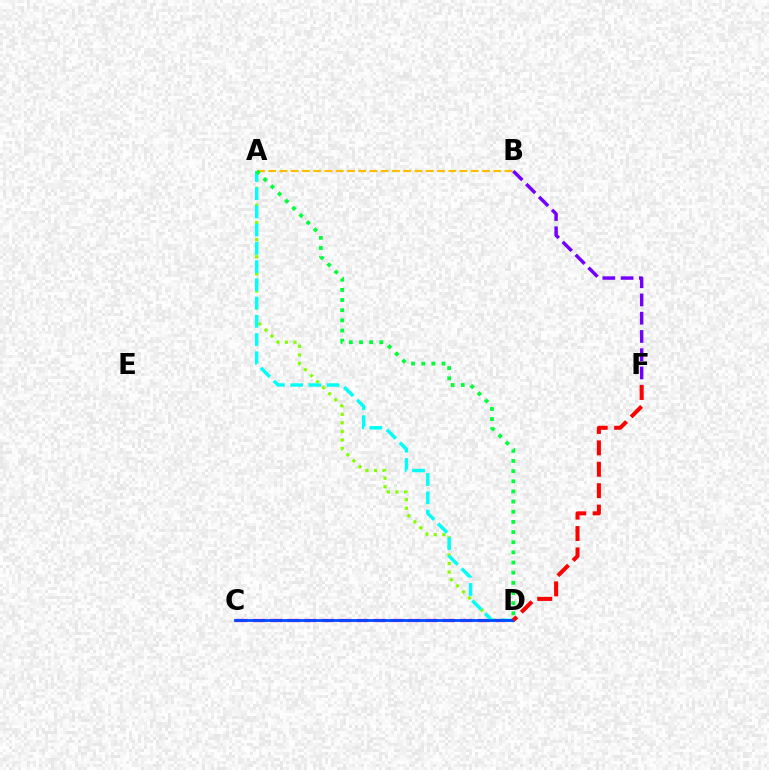{('C', 'D'): [{'color': '#ff00cf', 'line_style': 'dashed', 'thickness': 2.35}, {'color': '#004bff', 'line_style': 'solid', 'thickness': 2.02}], ('A', 'D'): [{'color': '#84ff00', 'line_style': 'dotted', 'thickness': 2.33}, {'color': '#00fff6', 'line_style': 'dashed', 'thickness': 2.48}, {'color': '#00ff39', 'line_style': 'dotted', 'thickness': 2.76}], ('B', 'F'): [{'color': '#7200ff', 'line_style': 'dashed', 'thickness': 2.48}], ('A', 'B'): [{'color': '#ffbd00', 'line_style': 'dashed', 'thickness': 1.53}], ('D', 'F'): [{'color': '#ff0000', 'line_style': 'dashed', 'thickness': 2.91}]}